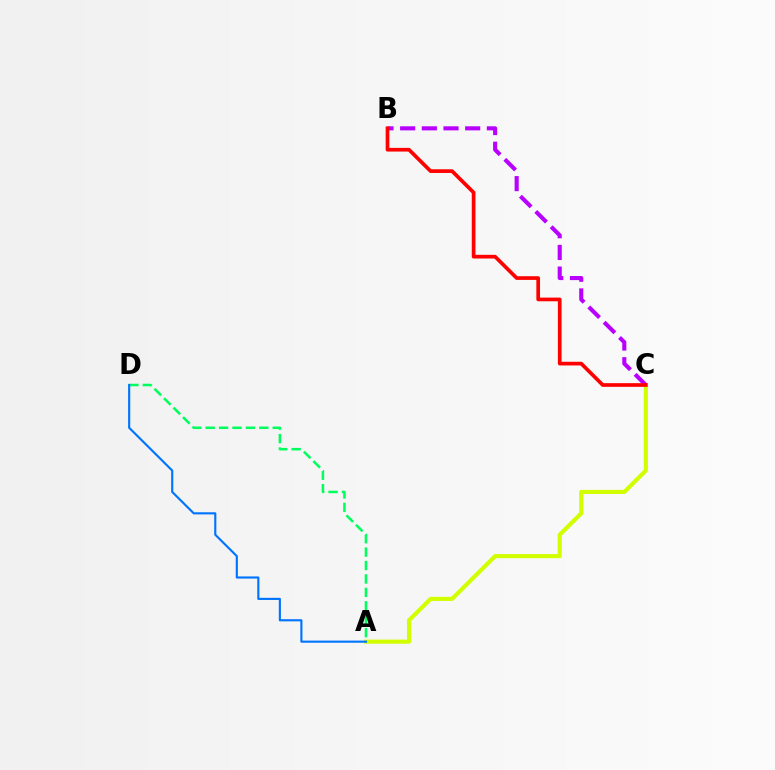{('A', 'D'): [{'color': '#00ff5c', 'line_style': 'dashed', 'thickness': 1.82}, {'color': '#0074ff', 'line_style': 'solid', 'thickness': 1.54}], ('A', 'C'): [{'color': '#d1ff00', 'line_style': 'solid', 'thickness': 2.97}], ('B', 'C'): [{'color': '#b900ff', 'line_style': 'dashed', 'thickness': 2.94}, {'color': '#ff0000', 'line_style': 'solid', 'thickness': 2.66}]}